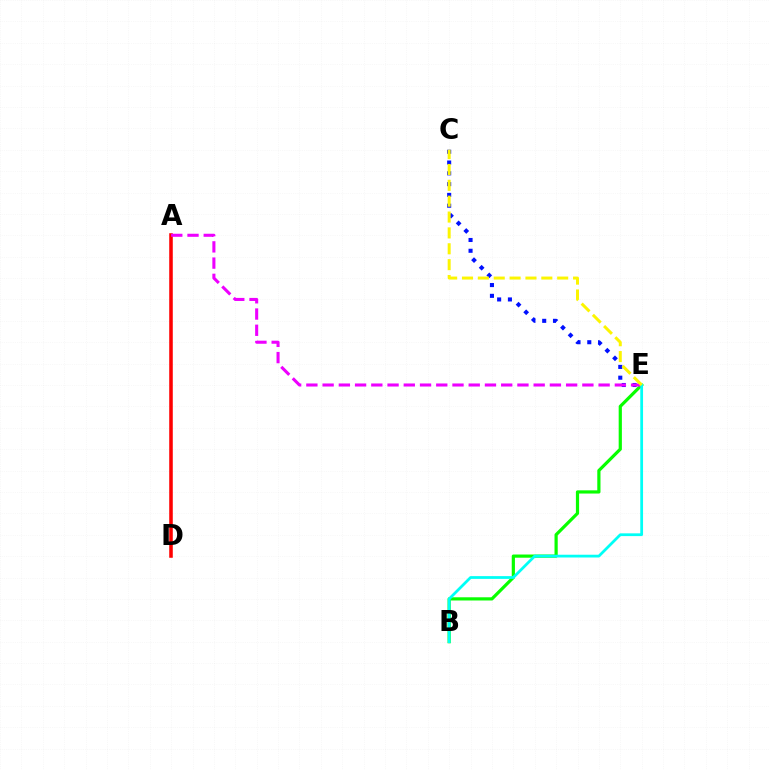{('A', 'D'): [{'color': '#ff0000', 'line_style': 'solid', 'thickness': 2.56}], ('B', 'E'): [{'color': '#08ff00', 'line_style': 'solid', 'thickness': 2.3}, {'color': '#00fff6', 'line_style': 'solid', 'thickness': 1.99}], ('C', 'E'): [{'color': '#0010ff', 'line_style': 'dotted', 'thickness': 2.93}, {'color': '#fcf500', 'line_style': 'dashed', 'thickness': 2.16}], ('A', 'E'): [{'color': '#ee00ff', 'line_style': 'dashed', 'thickness': 2.21}]}